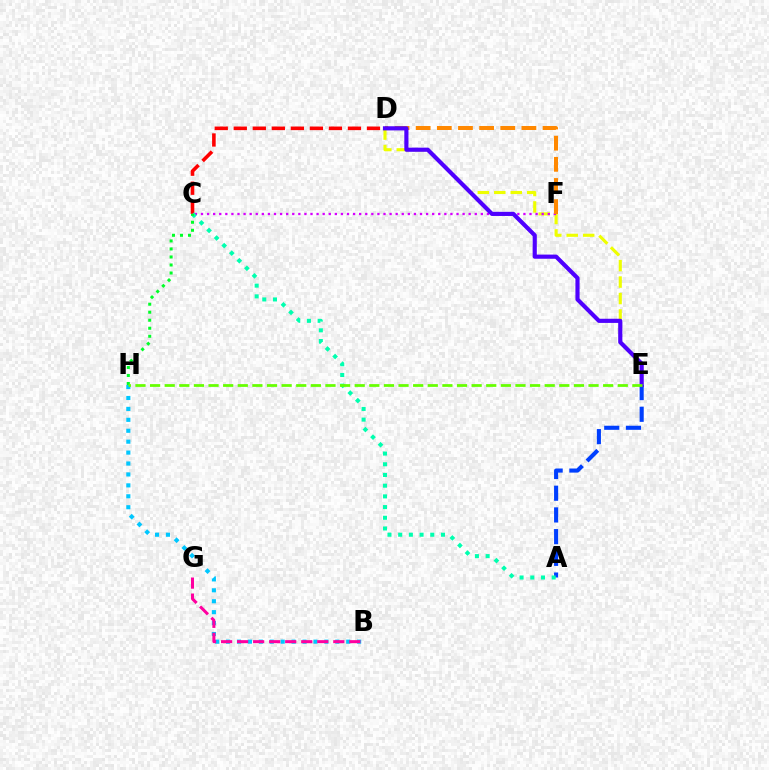{('D', 'E'): [{'color': '#eeff00', 'line_style': 'dashed', 'thickness': 2.24}, {'color': '#4f00ff', 'line_style': 'solid', 'thickness': 2.99}], ('B', 'H'): [{'color': '#00c7ff', 'line_style': 'dotted', 'thickness': 2.97}], ('C', 'F'): [{'color': '#d600ff', 'line_style': 'dotted', 'thickness': 1.65}], ('D', 'F'): [{'color': '#ff8800', 'line_style': 'dashed', 'thickness': 2.87}], ('C', 'D'): [{'color': '#ff0000', 'line_style': 'dashed', 'thickness': 2.58}], ('B', 'G'): [{'color': '#ff00a0', 'line_style': 'dashed', 'thickness': 2.18}], ('A', 'E'): [{'color': '#003fff', 'line_style': 'dashed', 'thickness': 2.95}], ('A', 'C'): [{'color': '#00ffaf', 'line_style': 'dotted', 'thickness': 2.91}], ('C', 'H'): [{'color': '#00ff27', 'line_style': 'dotted', 'thickness': 2.18}], ('E', 'H'): [{'color': '#66ff00', 'line_style': 'dashed', 'thickness': 1.99}]}